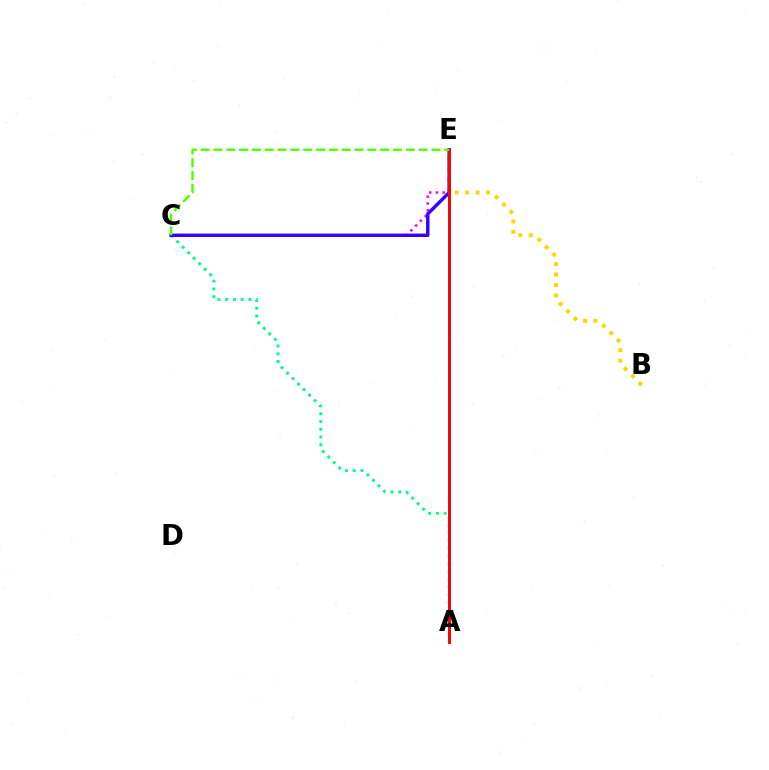{('A', 'C'): [{'color': '#00ff86', 'line_style': 'dotted', 'thickness': 2.11}], ('B', 'E'): [{'color': '#ffd500', 'line_style': 'dotted', 'thickness': 2.83}], ('C', 'E'): [{'color': '#ff00ed', 'line_style': 'dotted', 'thickness': 1.82}, {'color': '#3700ff', 'line_style': 'solid', 'thickness': 2.47}, {'color': '#4fff00', 'line_style': 'dashed', 'thickness': 1.74}], ('A', 'E'): [{'color': '#009eff', 'line_style': 'solid', 'thickness': 2.0}, {'color': '#ff0000', 'line_style': 'solid', 'thickness': 2.06}]}